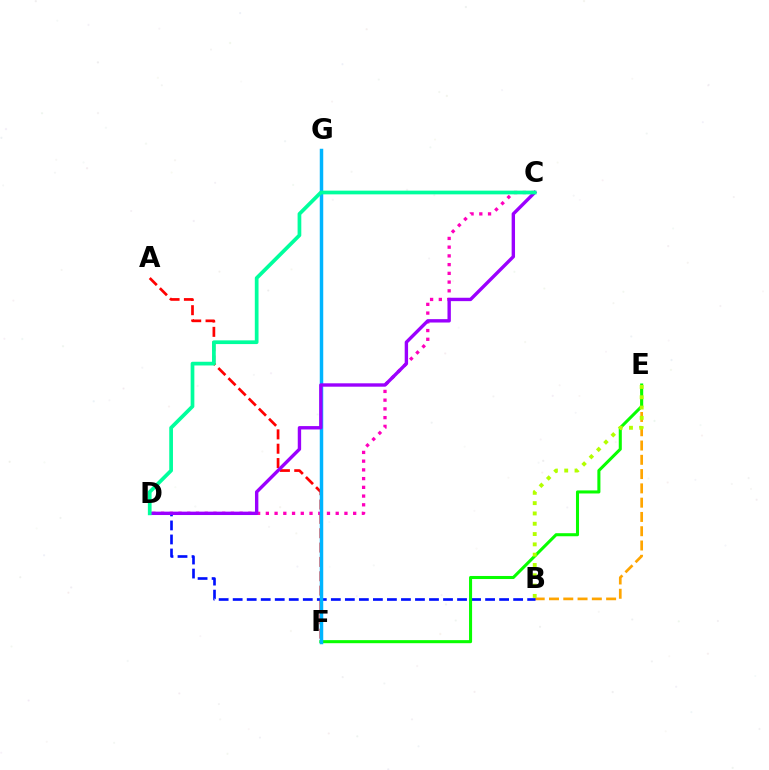{('A', 'F'): [{'color': '#ff0000', 'line_style': 'dashed', 'thickness': 1.95}], ('B', 'E'): [{'color': '#ffa500', 'line_style': 'dashed', 'thickness': 1.94}, {'color': '#b3ff00', 'line_style': 'dotted', 'thickness': 2.8}], ('B', 'D'): [{'color': '#0010ff', 'line_style': 'dashed', 'thickness': 1.9}], ('C', 'D'): [{'color': '#ff00bd', 'line_style': 'dotted', 'thickness': 2.37}, {'color': '#9b00ff', 'line_style': 'solid', 'thickness': 2.44}, {'color': '#00ff9d', 'line_style': 'solid', 'thickness': 2.67}], ('E', 'F'): [{'color': '#08ff00', 'line_style': 'solid', 'thickness': 2.2}], ('F', 'G'): [{'color': '#00b5ff', 'line_style': 'solid', 'thickness': 2.5}]}